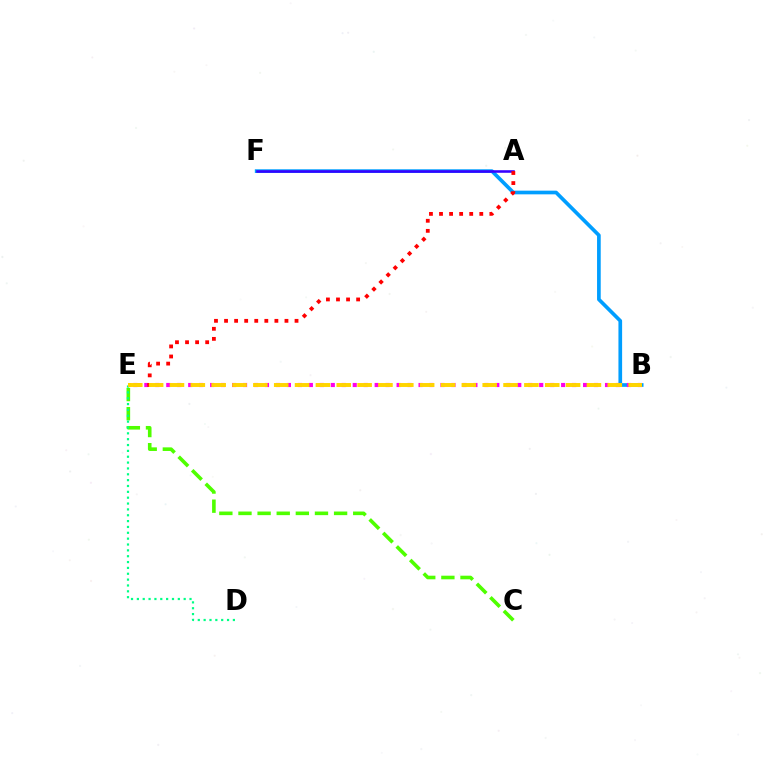{('B', 'F'): [{'color': '#009eff', 'line_style': 'solid', 'thickness': 2.65}], ('A', 'F'): [{'color': '#3700ff', 'line_style': 'solid', 'thickness': 1.85}], ('C', 'E'): [{'color': '#4fff00', 'line_style': 'dashed', 'thickness': 2.6}], ('D', 'E'): [{'color': '#00ff86', 'line_style': 'dotted', 'thickness': 1.59}], ('B', 'E'): [{'color': '#ff00ed', 'line_style': 'dotted', 'thickness': 2.98}, {'color': '#ffd500', 'line_style': 'dashed', 'thickness': 2.83}], ('A', 'E'): [{'color': '#ff0000', 'line_style': 'dotted', 'thickness': 2.74}]}